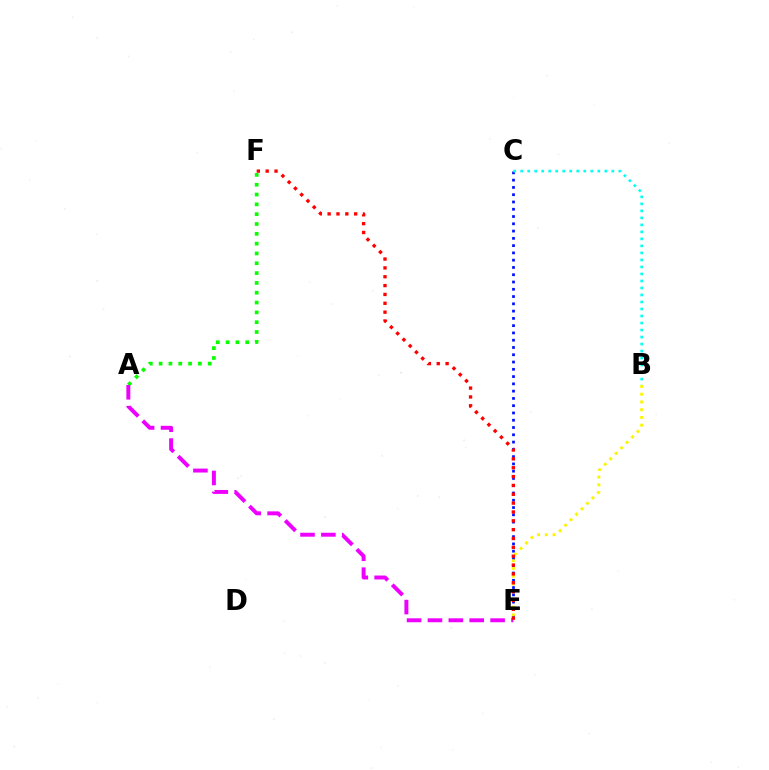{('C', 'E'): [{'color': '#0010ff', 'line_style': 'dotted', 'thickness': 1.98}], ('A', 'F'): [{'color': '#08ff00', 'line_style': 'dotted', 'thickness': 2.67}], ('B', 'C'): [{'color': '#00fff6', 'line_style': 'dotted', 'thickness': 1.9}], ('A', 'E'): [{'color': '#ee00ff', 'line_style': 'dashed', 'thickness': 2.84}], ('B', 'E'): [{'color': '#fcf500', 'line_style': 'dotted', 'thickness': 2.1}], ('E', 'F'): [{'color': '#ff0000', 'line_style': 'dotted', 'thickness': 2.4}]}